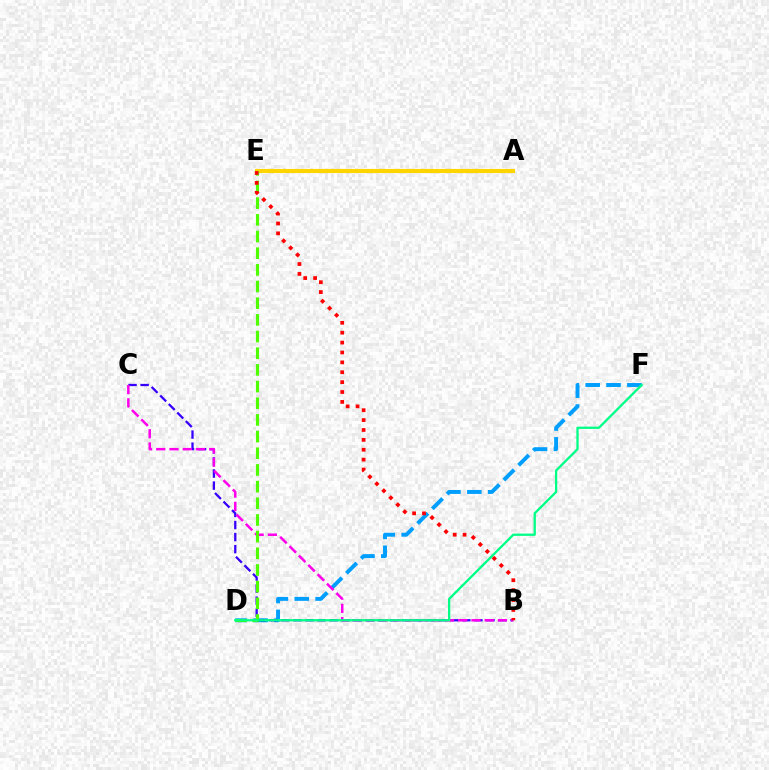{('D', 'F'): [{'color': '#009eff', 'line_style': 'dashed', 'thickness': 2.83}, {'color': '#00ff86', 'line_style': 'solid', 'thickness': 1.65}], ('B', 'C'): [{'color': '#3700ff', 'line_style': 'dashed', 'thickness': 1.64}, {'color': '#ff00ed', 'line_style': 'dashed', 'thickness': 1.8}], ('A', 'E'): [{'color': '#ffd500', 'line_style': 'solid', 'thickness': 2.98}], ('D', 'E'): [{'color': '#4fff00', 'line_style': 'dashed', 'thickness': 2.27}], ('B', 'E'): [{'color': '#ff0000', 'line_style': 'dotted', 'thickness': 2.69}]}